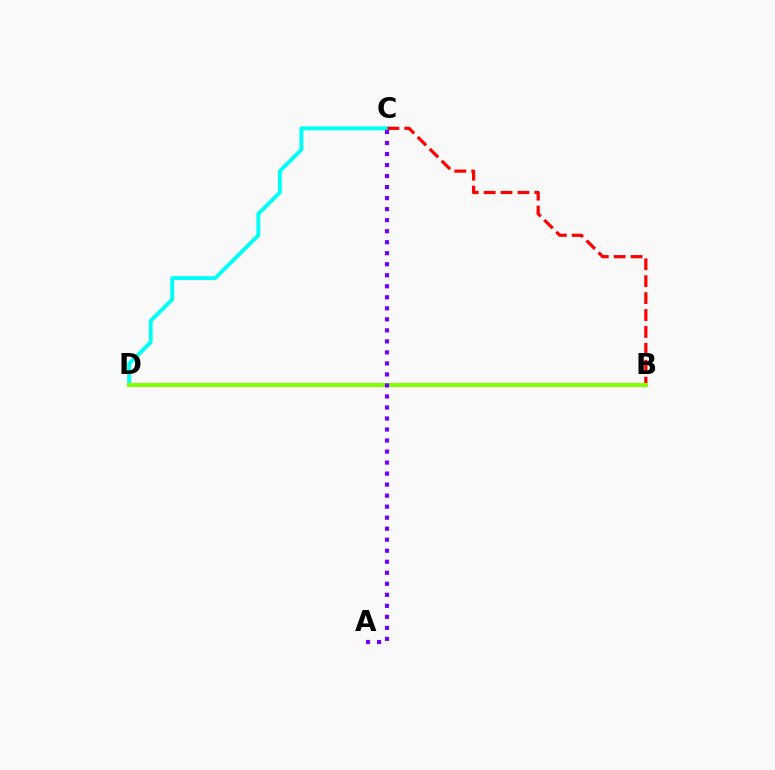{('C', 'D'): [{'color': '#00fff6', 'line_style': 'solid', 'thickness': 2.79}], ('B', 'C'): [{'color': '#ff0000', 'line_style': 'dashed', 'thickness': 2.3}], ('B', 'D'): [{'color': '#84ff00', 'line_style': 'solid', 'thickness': 2.9}], ('A', 'C'): [{'color': '#7200ff', 'line_style': 'dotted', 'thickness': 2.99}]}